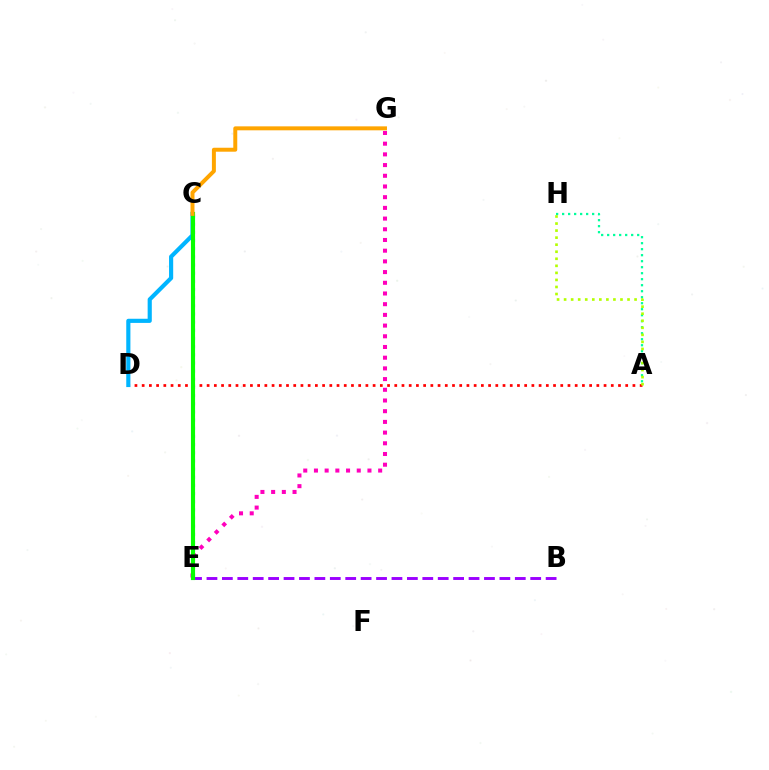{('A', 'H'): [{'color': '#00ff9d', 'line_style': 'dotted', 'thickness': 1.63}, {'color': '#b3ff00', 'line_style': 'dotted', 'thickness': 1.91}], ('E', 'G'): [{'color': '#ff00bd', 'line_style': 'dotted', 'thickness': 2.91}], ('A', 'D'): [{'color': '#ff0000', 'line_style': 'dotted', 'thickness': 1.96}], ('C', 'E'): [{'color': '#0010ff', 'line_style': 'dotted', 'thickness': 2.22}, {'color': '#08ff00', 'line_style': 'solid', 'thickness': 2.97}], ('C', 'D'): [{'color': '#00b5ff', 'line_style': 'solid', 'thickness': 2.99}], ('B', 'E'): [{'color': '#9b00ff', 'line_style': 'dashed', 'thickness': 2.09}], ('C', 'G'): [{'color': '#ffa500', 'line_style': 'solid', 'thickness': 2.85}]}